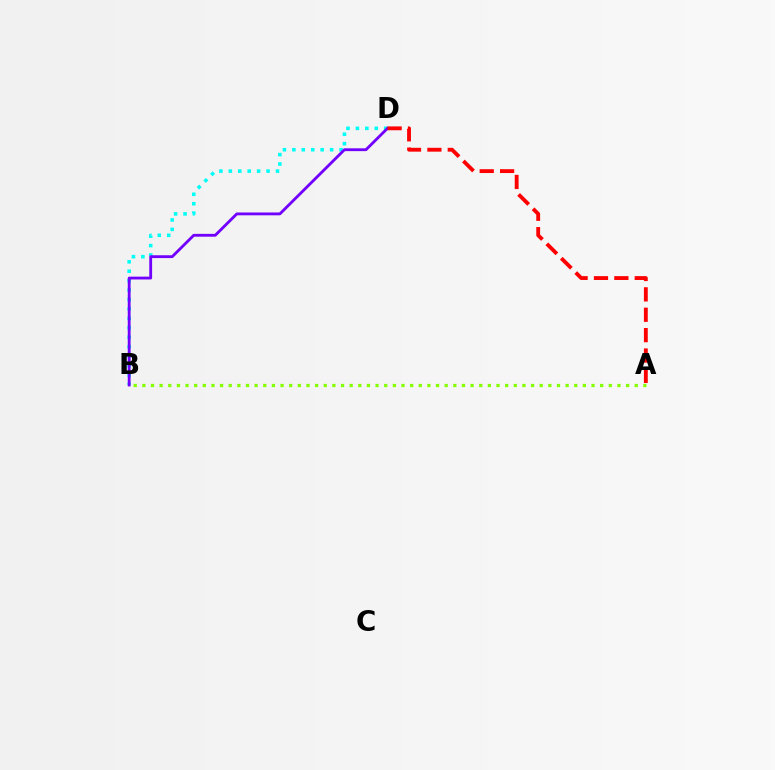{('B', 'D'): [{'color': '#00fff6', 'line_style': 'dotted', 'thickness': 2.56}, {'color': '#7200ff', 'line_style': 'solid', 'thickness': 2.04}], ('A', 'B'): [{'color': '#84ff00', 'line_style': 'dotted', 'thickness': 2.35}], ('A', 'D'): [{'color': '#ff0000', 'line_style': 'dashed', 'thickness': 2.77}]}